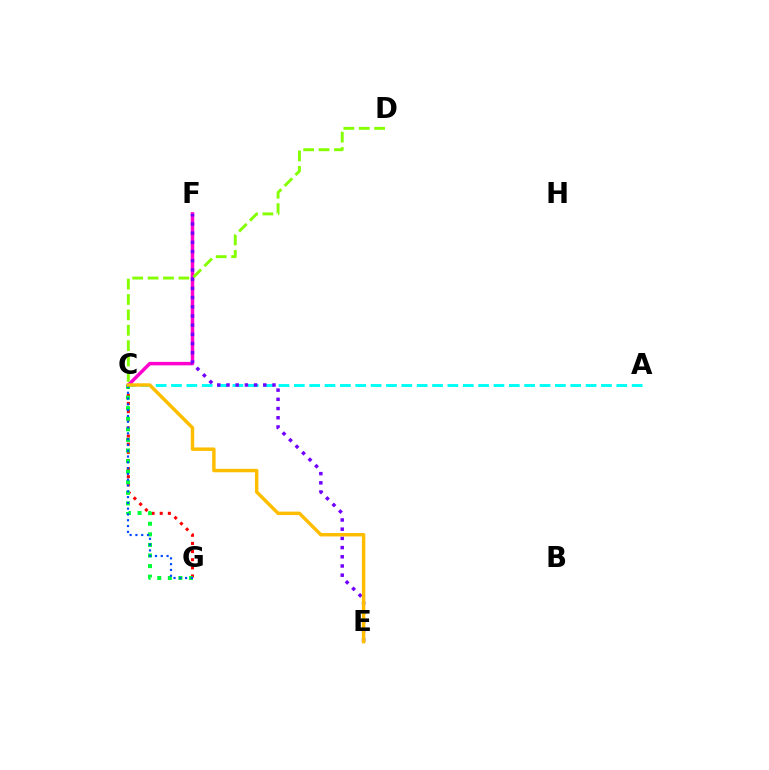{('A', 'C'): [{'color': '#00fff6', 'line_style': 'dashed', 'thickness': 2.09}], ('C', 'F'): [{'color': '#ff00cf', 'line_style': 'solid', 'thickness': 2.5}], ('E', 'F'): [{'color': '#7200ff', 'line_style': 'dotted', 'thickness': 2.5}], ('C', 'D'): [{'color': '#84ff00', 'line_style': 'dashed', 'thickness': 2.09}], ('C', 'G'): [{'color': '#ff0000', 'line_style': 'dotted', 'thickness': 2.21}, {'color': '#00ff39', 'line_style': 'dotted', 'thickness': 2.88}, {'color': '#004bff', 'line_style': 'dotted', 'thickness': 1.57}], ('C', 'E'): [{'color': '#ffbd00', 'line_style': 'solid', 'thickness': 2.48}]}